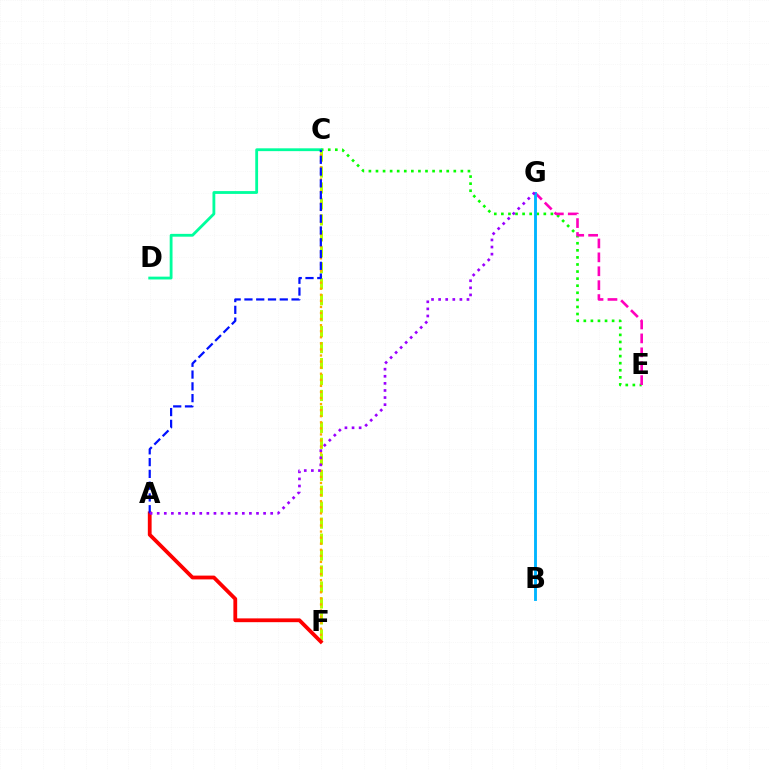{('C', 'F'): [{'color': '#b3ff00', 'line_style': 'dashed', 'thickness': 2.17}, {'color': '#ffa500', 'line_style': 'dotted', 'thickness': 1.65}], ('C', 'E'): [{'color': '#08ff00', 'line_style': 'dotted', 'thickness': 1.92}], ('A', 'F'): [{'color': '#ff0000', 'line_style': 'solid', 'thickness': 2.73}], ('E', 'G'): [{'color': '#ff00bd', 'line_style': 'dashed', 'thickness': 1.89}], ('B', 'G'): [{'color': '#00b5ff', 'line_style': 'solid', 'thickness': 2.07}], ('C', 'D'): [{'color': '#00ff9d', 'line_style': 'solid', 'thickness': 2.03}], ('A', 'C'): [{'color': '#0010ff', 'line_style': 'dashed', 'thickness': 1.6}], ('A', 'G'): [{'color': '#9b00ff', 'line_style': 'dotted', 'thickness': 1.93}]}